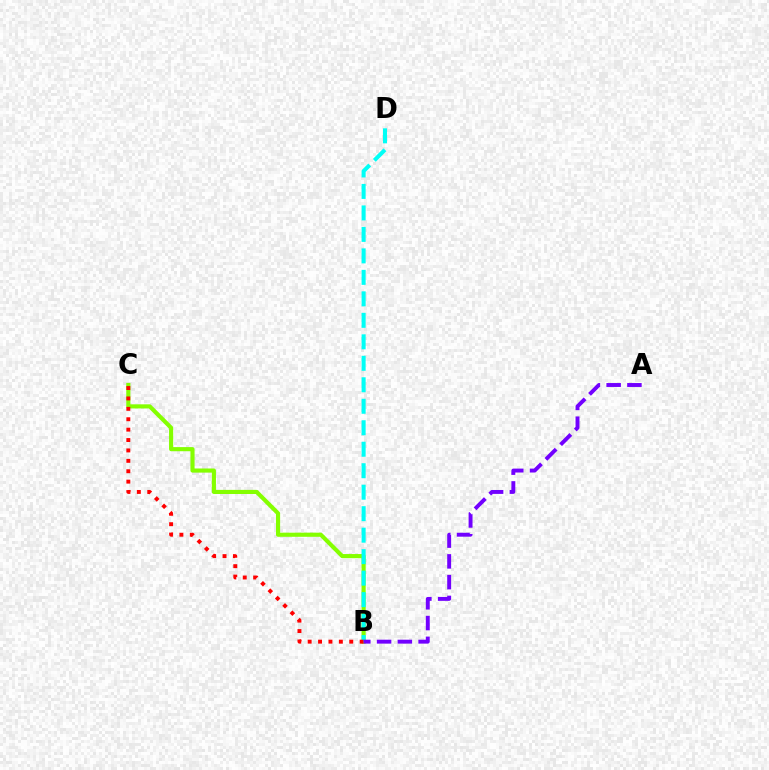{('B', 'C'): [{'color': '#84ff00', 'line_style': 'solid', 'thickness': 2.97}, {'color': '#ff0000', 'line_style': 'dotted', 'thickness': 2.83}], ('B', 'D'): [{'color': '#00fff6', 'line_style': 'dashed', 'thickness': 2.92}], ('A', 'B'): [{'color': '#7200ff', 'line_style': 'dashed', 'thickness': 2.82}]}